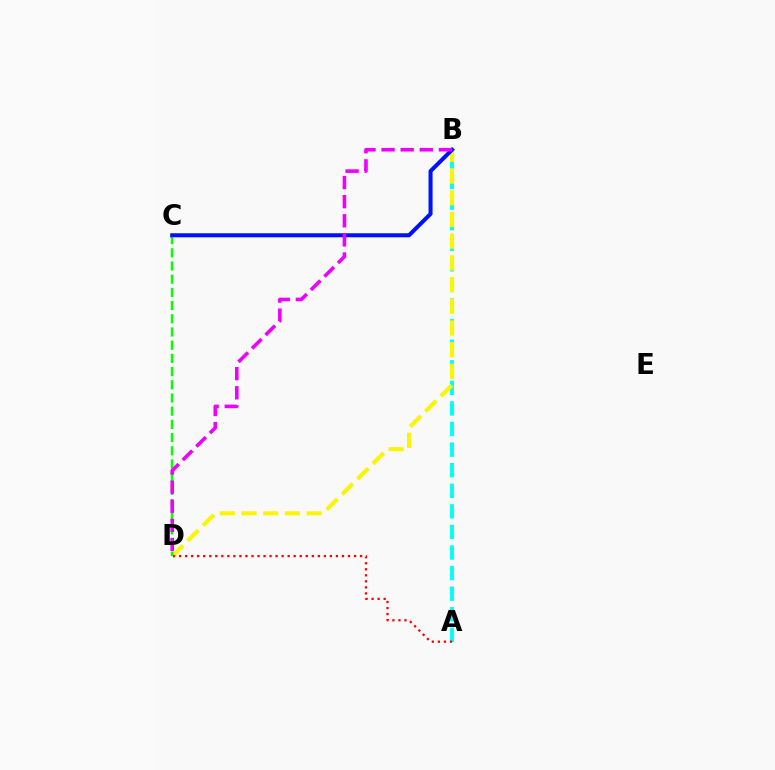{('A', 'B'): [{'color': '#00fff6', 'line_style': 'dashed', 'thickness': 2.8}], ('B', 'D'): [{'color': '#fcf500', 'line_style': 'dashed', 'thickness': 2.95}, {'color': '#ee00ff', 'line_style': 'dashed', 'thickness': 2.6}], ('A', 'D'): [{'color': '#ff0000', 'line_style': 'dotted', 'thickness': 1.64}], ('C', 'D'): [{'color': '#08ff00', 'line_style': 'dashed', 'thickness': 1.79}], ('B', 'C'): [{'color': '#0010ff', 'line_style': 'solid', 'thickness': 2.9}]}